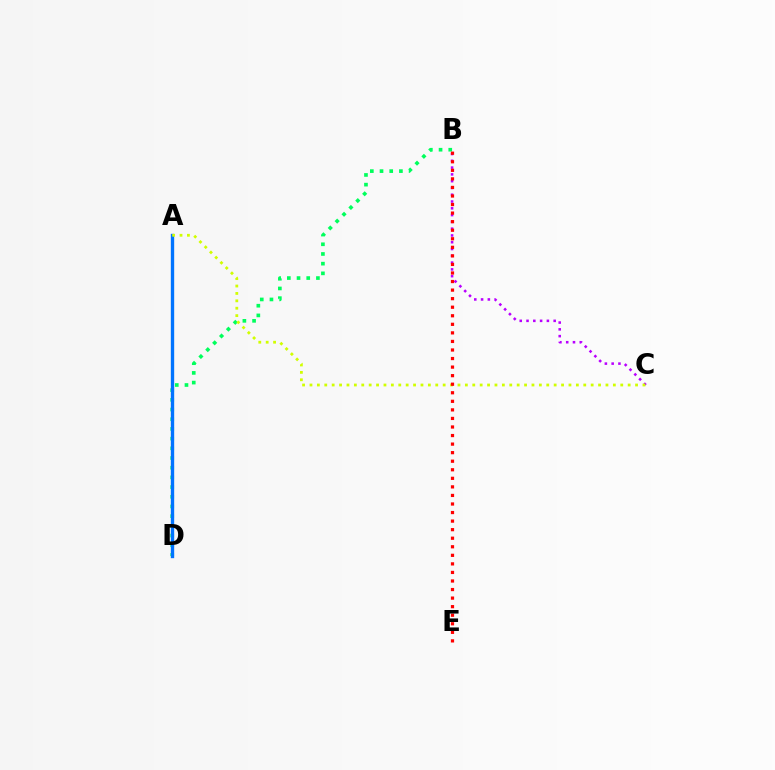{('B', 'D'): [{'color': '#00ff5c', 'line_style': 'dotted', 'thickness': 2.63}], ('B', 'C'): [{'color': '#b900ff', 'line_style': 'dotted', 'thickness': 1.84}], ('A', 'D'): [{'color': '#0074ff', 'line_style': 'solid', 'thickness': 2.41}], ('A', 'C'): [{'color': '#d1ff00', 'line_style': 'dotted', 'thickness': 2.01}], ('B', 'E'): [{'color': '#ff0000', 'line_style': 'dotted', 'thickness': 2.32}]}